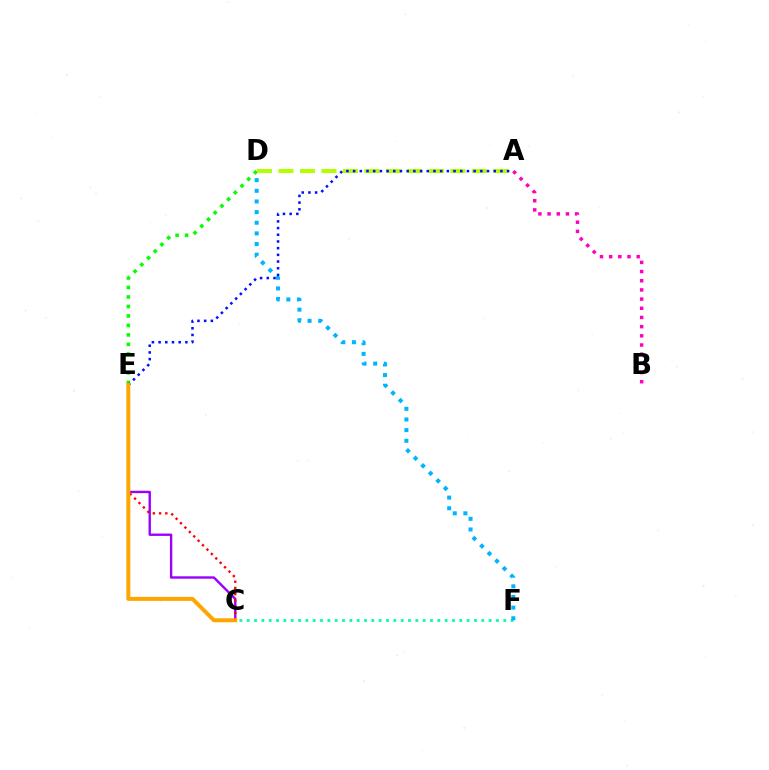{('C', 'E'): [{'color': '#9b00ff', 'line_style': 'solid', 'thickness': 1.71}, {'color': '#ff0000', 'line_style': 'dotted', 'thickness': 1.69}, {'color': '#ffa500', 'line_style': 'solid', 'thickness': 2.86}], ('C', 'F'): [{'color': '#00ff9d', 'line_style': 'dotted', 'thickness': 1.99}], ('D', 'F'): [{'color': '#00b5ff', 'line_style': 'dotted', 'thickness': 2.89}], ('D', 'E'): [{'color': '#08ff00', 'line_style': 'dotted', 'thickness': 2.58}], ('A', 'D'): [{'color': '#b3ff00', 'line_style': 'dashed', 'thickness': 2.92}], ('A', 'E'): [{'color': '#0010ff', 'line_style': 'dotted', 'thickness': 1.82}], ('A', 'B'): [{'color': '#ff00bd', 'line_style': 'dotted', 'thickness': 2.49}]}